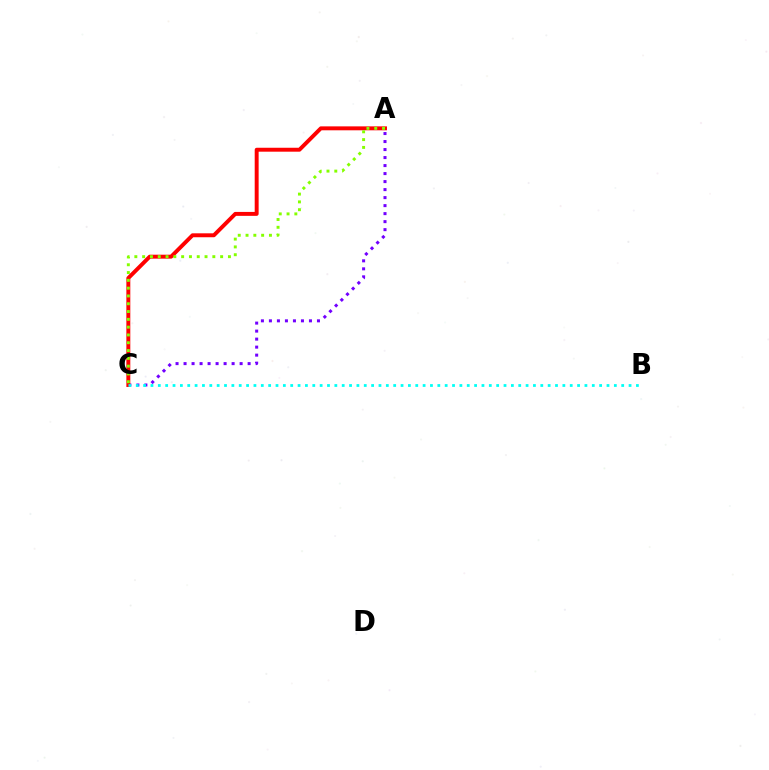{('A', 'C'): [{'color': '#7200ff', 'line_style': 'dotted', 'thickness': 2.18}, {'color': '#ff0000', 'line_style': 'solid', 'thickness': 2.83}, {'color': '#84ff00', 'line_style': 'dotted', 'thickness': 2.12}], ('B', 'C'): [{'color': '#00fff6', 'line_style': 'dotted', 'thickness': 2.0}]}